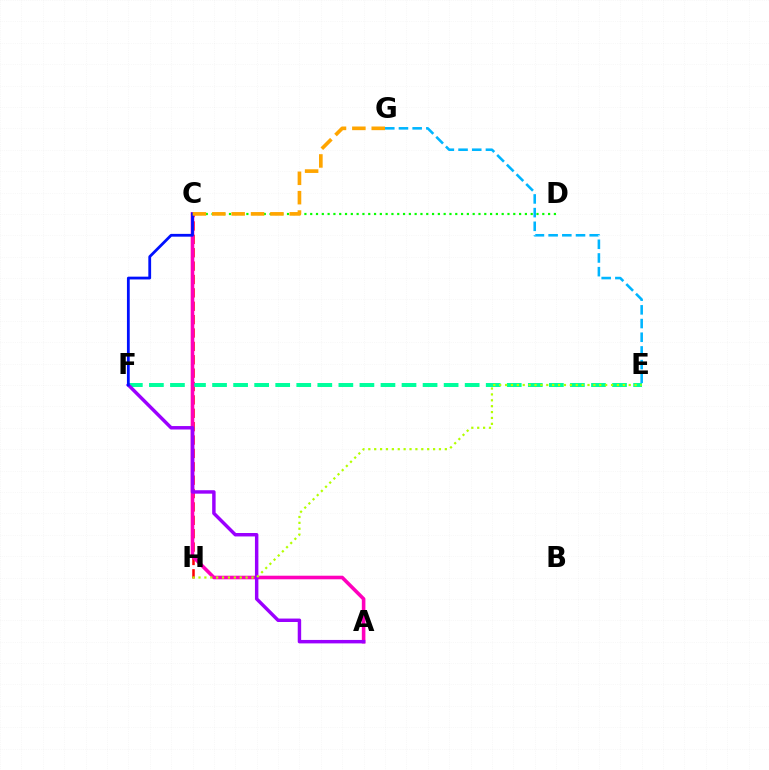{('E', 'G'): [{'color': '#00b5ff', 'line_style': 'dashed', 'thickness': 1.86}], ('C', 'H'): [{'color': '#ff0000', 'line_style': 'dashed', 'thickness': 1.82}], ('E', 'F'): [{'color': '#00ff9d', 'line_style': 'dashed', 'thickness': 2.86}], ('A', 'C'): [{'color': '#ff00bd', 'line_style': 'solid', 'thickness': 2.58}], ('A', 'F'): [{'color': '#9b00ff', 'line_style': 'solid', 'thickness': 2.48}], ('C', 'D'): [{'color': '#08ff00', 'line_style': 'dotted', 'thickness': 1.58}], ('C', 'F'): [{'color': '#0010ff', 'line_style': 'solid', 'thickness': 2.01}], ('C', 'G'): [{'color': '#ffa500', 'line_style': 'dashed', 'thickness': 2.63}], ('E', 'H'): [{'color': '#b3ff00', 'line_style': 'dotted', 'thickness': 1.6}]}